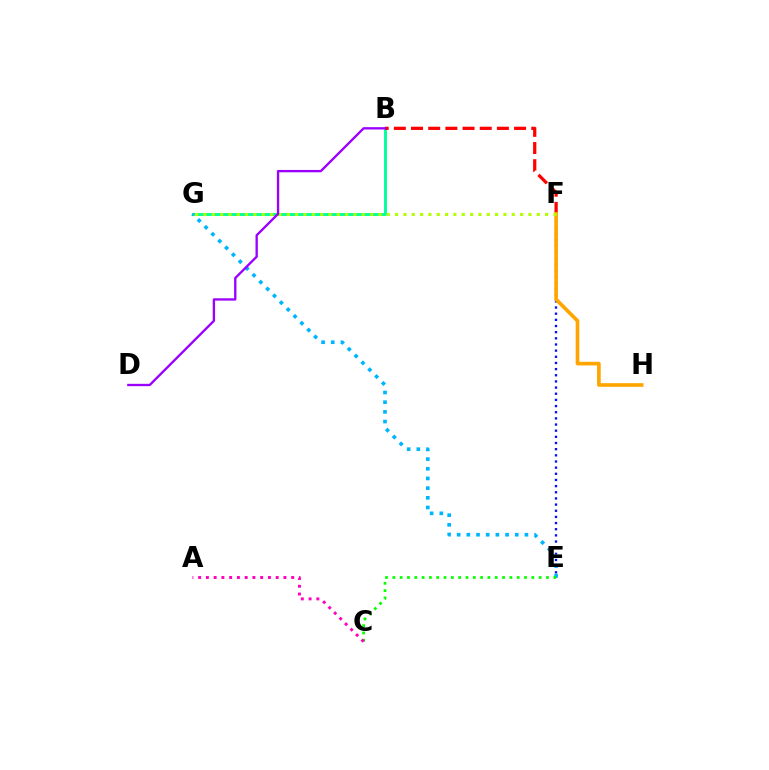{('B', 'G'): [{'color': '#00ff9d', 'line_style': 'solid', 'thickness': 2.09}], ('E', 'F'): [{'color': '#0010ff', 'line_style': 'dotted', 'thickness': 1.67}], ('E', 'G'): [{'color': '#00b5ff', 'line_style': 'dotted', 'thickness': 2.63}], ('B', 'F'): [{'color': '#ff0000', 'line_style': 'dashed', 'thickness': 2.33}], ('F', 'H'): [{'color': '#ffa500', 'line_style': 'solid', 'thickness': 2.64}], ('F', 'G'): [{'color': '#b3ff00', 'line_style': 'dotted', 'thickness': 2.26}], ('C', 'E'): [{'color': '#08ff00', 'line_style': 'dotted', 'thickness': 1.99}], ('B', 'D'): [{'color': '#9b00ff', 'line_style': 'solid', 'thickness': 1.68}], ('A', 'C'): [{'color': '#ff00bd', 'line_style': 'dotted', 'thickness': 2.11}]}